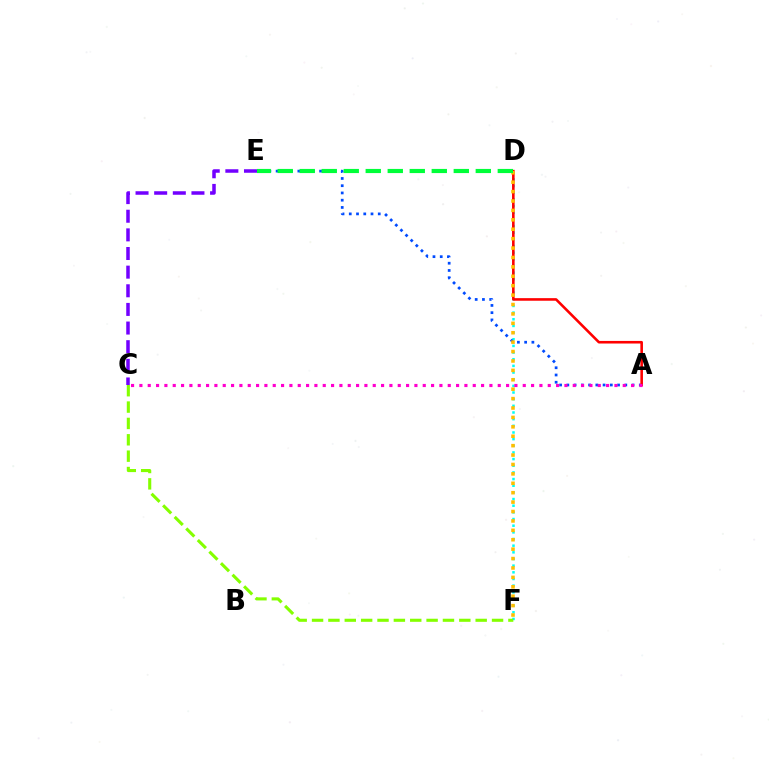{('D', 'F'): [{'color': '#00fff6', 'line_style': 'dotted', 'thickness': 1.81}, {'color': '#ffbd00', 'line_style': 'dotted', 'thickness': 2.56}], ('A', 'E'): [{'color': '#004bff', 'line_style': 'dotted', 'thickness': 1.97}], ('A', 'D'): [{'color': '#ff0000', 'line_style': 'solid', 'thickness': 1.87}], ('C', 'E'): [{'color': '#7200ff', 'line_style': 'dashed', 'thickness': 2.53}], ('C', 'F'): [{'color': '#84ff00', 'line_style': 'dashed', 'thickness': 2.22}], ('A', 'C'): [{'color': '#ff00cf', 'line_style': 'dotted', 'thickness': 2.26}], ('D', 'E'): [{'color': '#00ff39', 'line_style': 'dashed', 'thickness': 2.99}]}